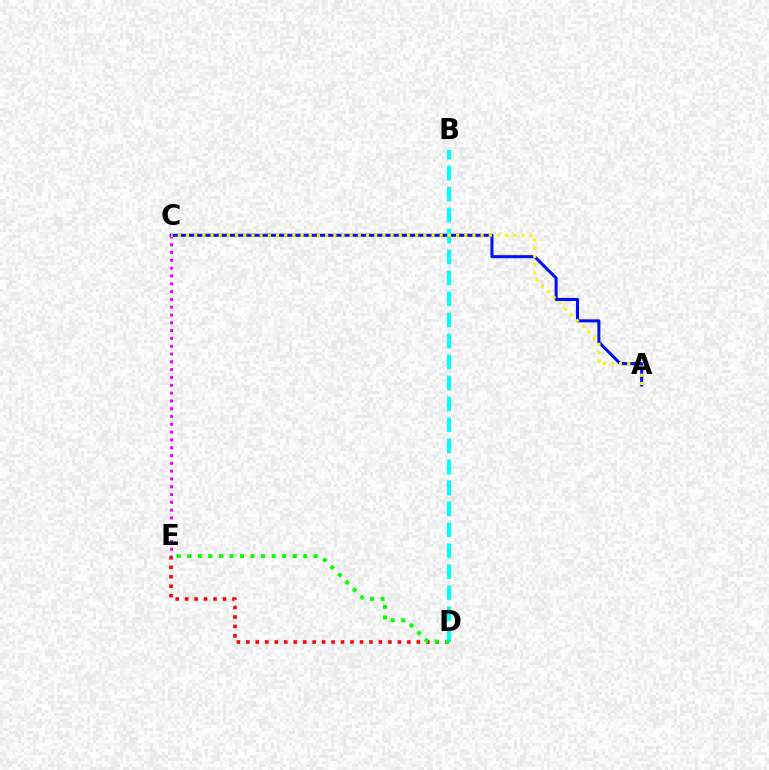{('A', 'C'): [{'color': '#0010ff', 'line_style': 'solid', 'thickness': 2.19}, {'color': '#fcf500', 'line_style': 'dotted', 'thickness': 2.22}], ('D', 'E'): [{'color': '#ff0000', 'line_style': 'dotted', 'thickness': 2.57}, {'color': '#08ff00', 'line_style': 'dotted', 'thickness': 2.87}], ('B', 'D'): [{'color': '#00fff6', 'line_style': 'dashed', 'thickness': 2.85}], ('C', 'E'): [{'color': '#ee00ff', 'line_style': 'dotted', 'thickness': 2.12}]}